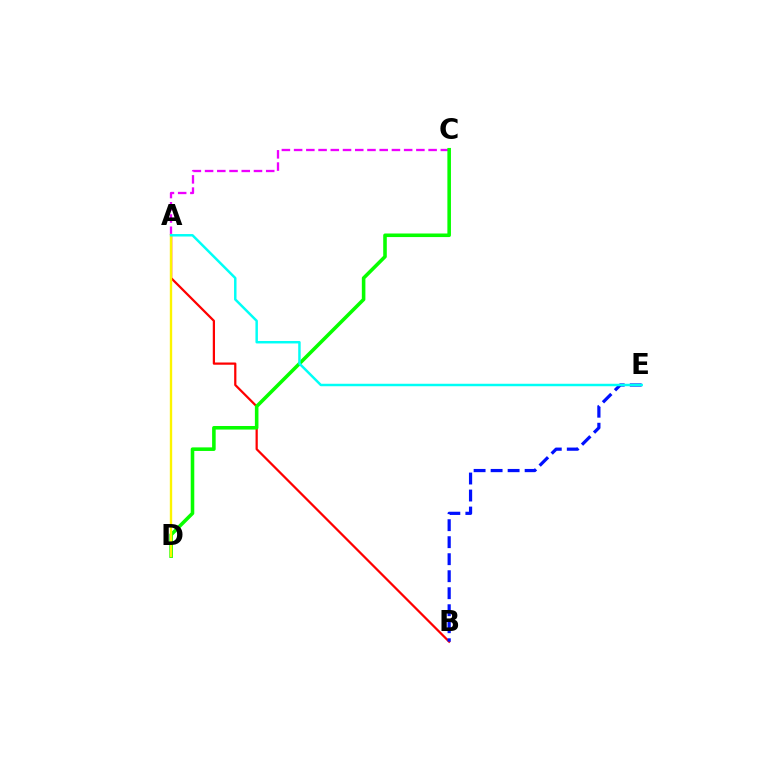{('A', 'C'): [{'color': '#ee00ff', 'line_style': 'dashed', 'thickness': 1.66}], ('A', 'B'): [{'color': '#ff0000', 'line_style': 'solid', 'thickness': 1.61}], ('C', 'D'): [{'color': '#08ff00', 'line_style': 'solid', 'thickness': 2.57}], ('A', 'D'): [{'color': '#fcf500', 'line_style': 'solid', 'thickness': 1.7}], ('B', 'E'): [{'color': '#0010ff', 'line_style': 'dashed', 'thickness': 2.31}], ('A', 'E'): [{'color': '#00fff6', 'line_style': 'solid', 'thickness': 1.78}]}